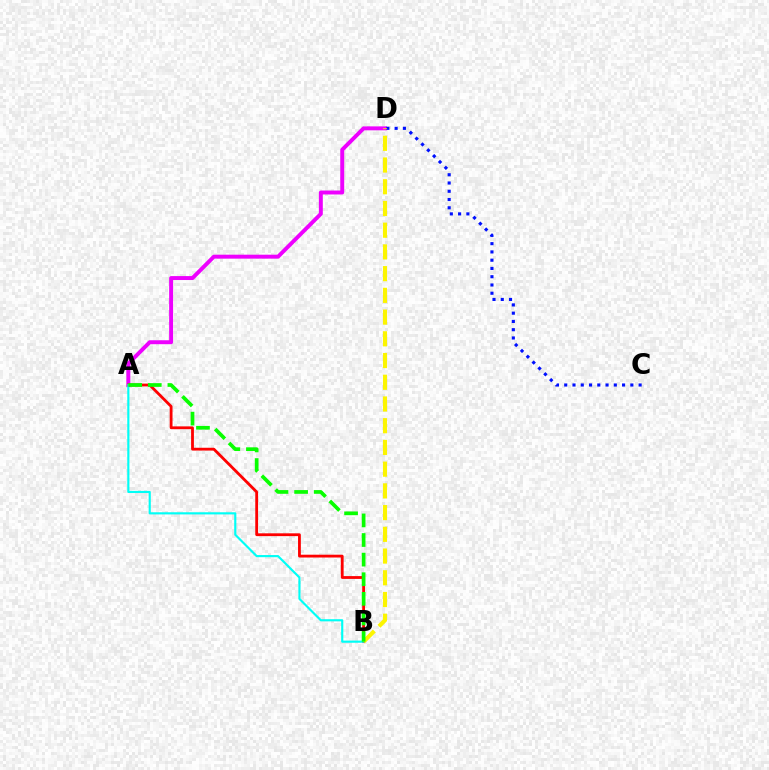{('A', 'D'): [{'color': '#ee00ff', 'line_style': 'solid', 'thickness': 2.84}], ('C', 'D'): [{'color': '#0010ff', 'line_style': 'dotted', 'thickness': 2.25}], ('A', 'B'): [{'color': '#ff0000', 'line_style': 'solid', 'thickness': 2.02}, {'color': '#00fff6', 'line_style': 'solid', 'thickness': 1.55}, {'color': '#08ff00', 'line_style': 'dashed', 'thickness': 2.66}], ('B', 'D'): [{'color': '#fcf500', 'line_style': 'dashed', 'thickness': 2.95}]}